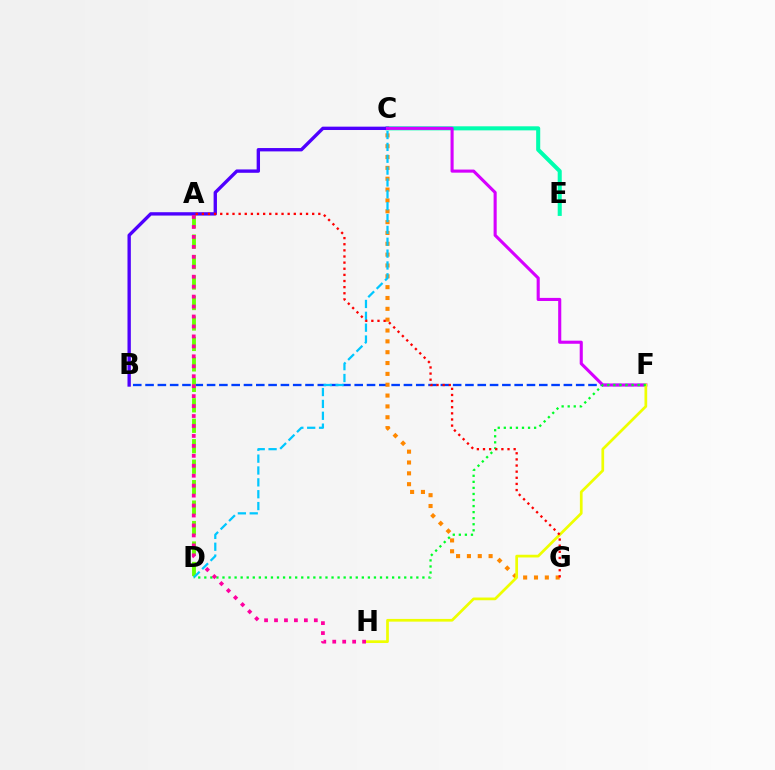{('B', 'F'): [{'color': '#003fff', 'line_style': 'dashed', 'thickness': 1.67}], ('C', 'G'): [{'color': '#ff8800', 'line_style': 'dotted', 'thickness': 2.95}], ('A', 'D'): [{'color': '#66ff00', 'line_style': 'dashed', 'thickness': 2.78}], ('C', 'E'): [{'color': '#00ffaf', 'line_style': 'solid', 'thickness': 2.92}], ('B', 'C'): [{'color': '#4f00ff', 'line_style': 'solid', 'thickness': 2.42}], ('C', 'F'): [{'color': '#d600ff', 'line_style': 'solid', 'thickness': 2.23}], ('C', 'D'): [{'color': '#00c7ff', 'line_style': 'dashed', 'thickness': 1.61}], ('F', 'H'): [{'color': '#eeff00', 'line_style': 'solid', 'thickness': 1.95}], ('D', 'F'): [{'color': '#00ff27', 'line_style': 'dotted', 'thickness': 1.65}], ('A', 'H'): [{'color': '#ff00a0', 'line_style': 'dotted', 'thickness': 2.7}], ('A', 'G'): [{'color': '#ff0000', 'line_style': 'dotted', 'thickness': 1.67}]}